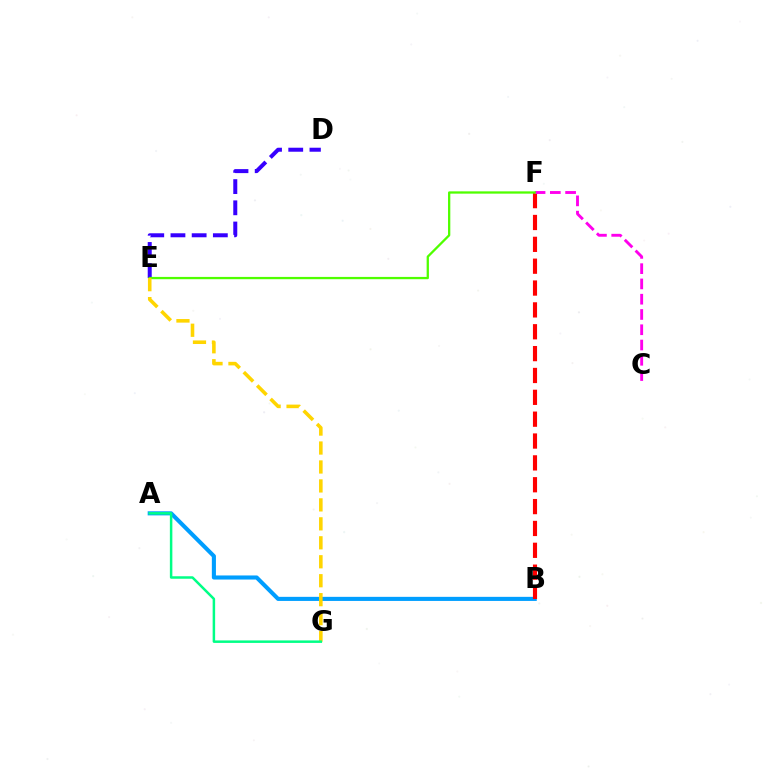{('A', 'B'): [{'color': '#009eff', 'line_style': 'solid', 'thickness': 2.94}], ('B', 'F'): [{'color': '#ff0000', 'line_style': 'dashed', 'thickness': 2.97}], ('C', 'F'): [{'color': '#ff00ed', 'line_style': 'dashed', 'thickness': 2.07}], ('D', 'E'): [{'color': '#3700ff', 'line_style': 'dashed', 'thickness': 2.88}], ('E', 'F'): [{'color': '#4fff00', 'line_style': 'solid', 'thickness': 1.65}], ('E', 'G'): [{'color': '#ffd500', 'line_style': 'dashed', 'thickness': 2.58}], ('A', 'G'): [{'color': '#00ff86', 'line_style': 'solid', 'thickness': 1.79}]}